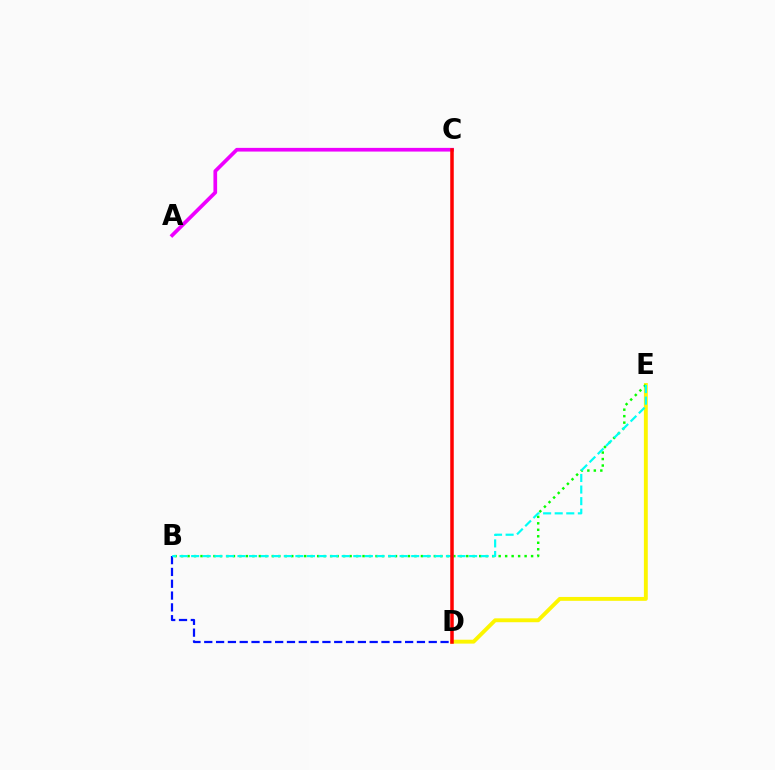{('D', 'E'): [{'color': '#fcf500', 'line_style': 'solid', 'thickness': 2.8}], ('A', 'C'): [{'color': '#ee00ff', 'line_style': 'solid', 'thickness': 2.66}], ('B', 'E'): [{'color': '#08ff00', 'line_style': 'dotted', 'thickness': 1.76}, {'color': '#00fff6', 'line_style': 'dashed', 'thickness': 1.57}], ('B', 'D'): [{'color': '#0010ff', 'line_style': 'dashed', 'thickness': 1.61}], ('C', 'D'): [{'color': '#ff0000', 'line_style': 'solid', 'thickness': 2.52}]}